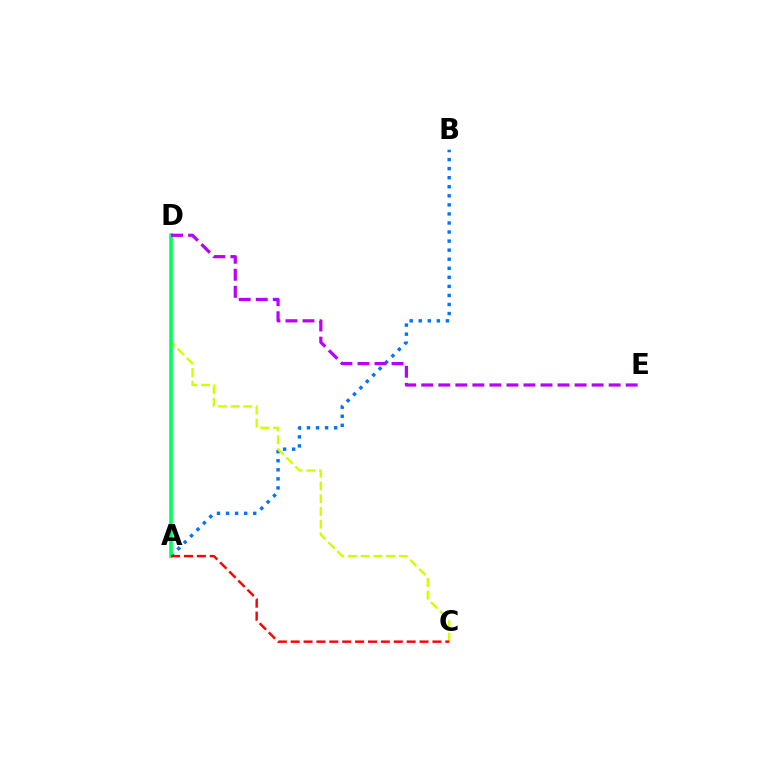{('A', 'B'): [{'color': '#0074ff', 'line_style': 'dotted', 'thickness': 2.46}], ('C', 'D'): [{'color': '#d1ff00', 'line_style': 'dashed', 'thickness': 1.73}], ('A', 'D'): [{'color': '#00ff5c', 'line_style': 'solid', 'thickness': 2.58}], ('A', 'C'): [{'color': '#ff0000', 'line_style': 'dashed', 'thickness': 1.75}], ('D', 'E'): [{'color': '#b900ff', 'line_style': 'dashed', 'thickness': 2.31}]}